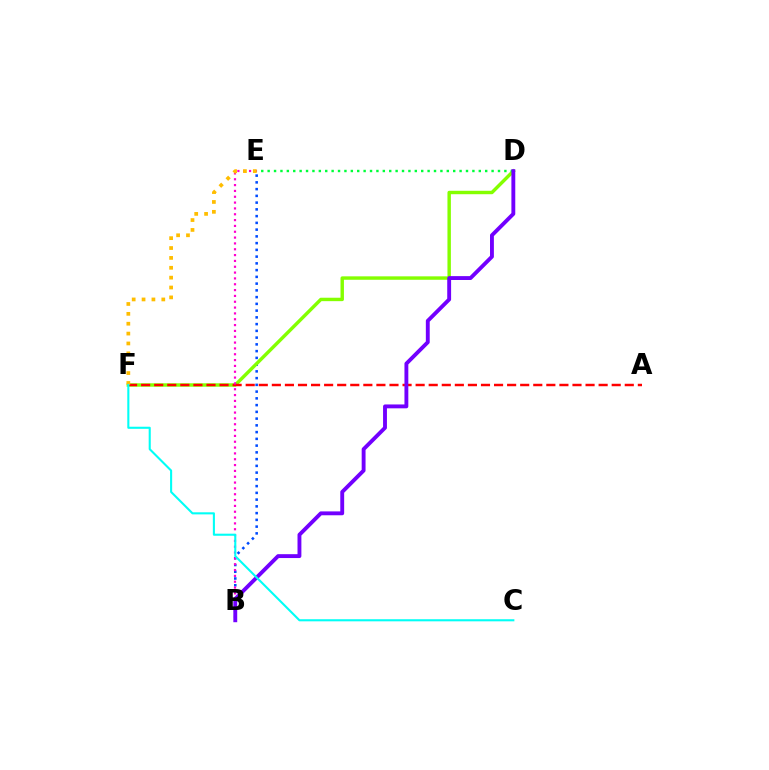{('B', 'E'): [{'color': '#004bff', 'line_style': 'dotted', 'thickness': 1.83}, {'color': '#ff00cf', 'line_style': 'dotted', 'thickness': 1.58}], ('D', 'F'): [{'color': '#84ff00', 'line_style': 'solid', 'thickness': 2.47}], ('D', 'E'): [{'color': '#00ff39', 'line_style': 'dotted', 'thickness': 1.74}], ('A', 'F'): [{'color': '#ff0000', 'line_style': 'dashed', 'thickness': 1.78}], ('B', 'D'): [{'color': '#7200ff', 'line_style': 'solid', 'thickness': 2.79}], ('E', 'F'): [{'color': '#ffbd00', 'line_style': 'dotted', 'thickness': 2.68}], ('C', 'F'): [{'color': '#00fff6', 'line_style': 'solid', 'thickness': 1.51}]}